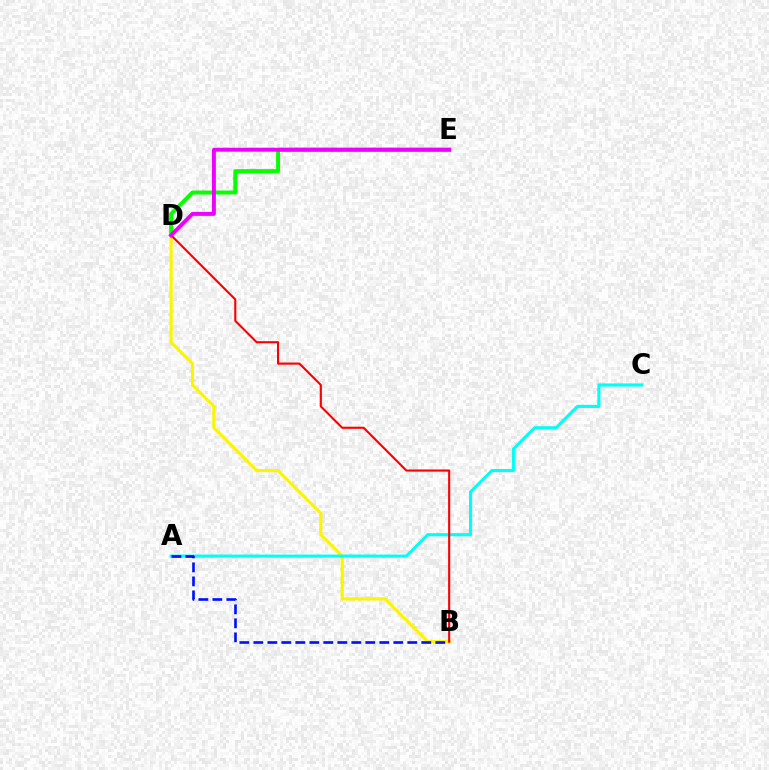{('D', 'E'): [{'color': '#08ff00', 'line_style': 'solid', 'thickness': 2.84}, {'color': '#ee00ff', 'line_style': 'solid', 'thickness': 2.85}], ('B', 'D'): [{'color': '#fcf500', 'line_style': 'solid', 'thickness': 2.29}, {'color': '#ff0000', 'line_style': 'solid', 'thickness': 1.53}], ('A', 'C'): [{'color': '#00fff6', 'line_style': 'solid', 'thickness': 2.26}], ('A', 'B'): [{'color': '#0010ff', 'line_style': 'dashed', 'thickness': 1.9}]}